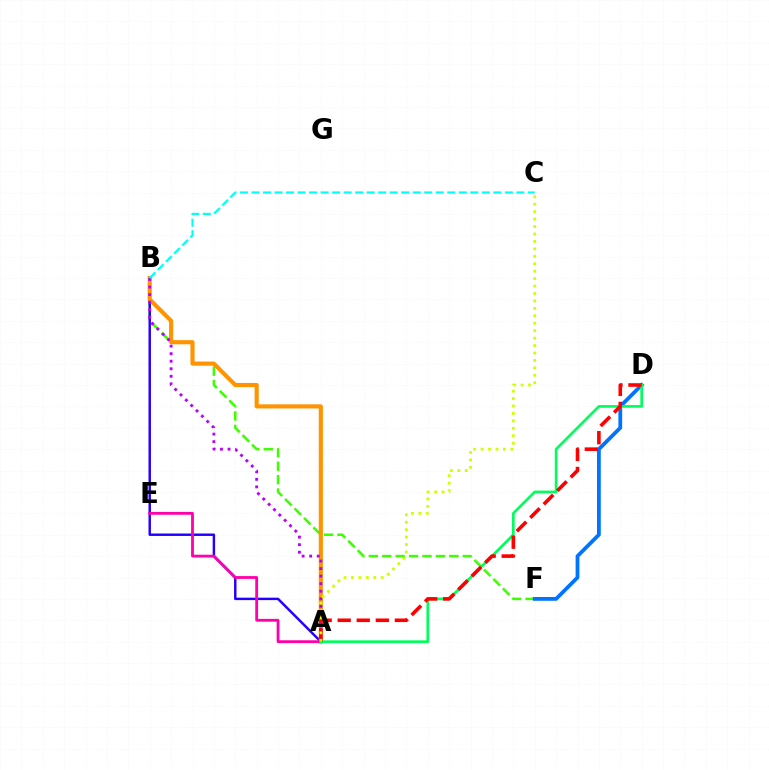{('B', 'F'): [{'color': '#3dff00', 'line_style': 'dashed', 'thickness': 1.82}], ('A', 'B'): [{'color': '#2500ff', 'line_style': 'solid', 'thickness': 1.77}, {'color': '#ff9400', 'line_style': 'solid', 'thickness': 2.97}, {'color': '#b900ff', 'line_style': 'dotted', 'thickness': 2.05}], ('D', 'F'): [{'color': '#0074ff', 'line_style': 'solid', 'thickness': 2.72}], ('A', 'E'): [{'color': '#ff00ac', 'line_style': 'solid', 'thickness': 2.02}], ('A', 'D'): [{'color': '#00ff5c', 'line_style': 'solid', 'thickness': 1.92}, {'color': '#ff0000', 'line_style': 'dashed', 'thickness': 2.59}], ('B', 'C'): [{'color': '#00fff6', 'line_style': 'dashed', 'thickness': 1.56}], ('A', 'C'): [{'color': '#d1ff00', 'line_style': 'dotted', 'thickness': 2.02}]}